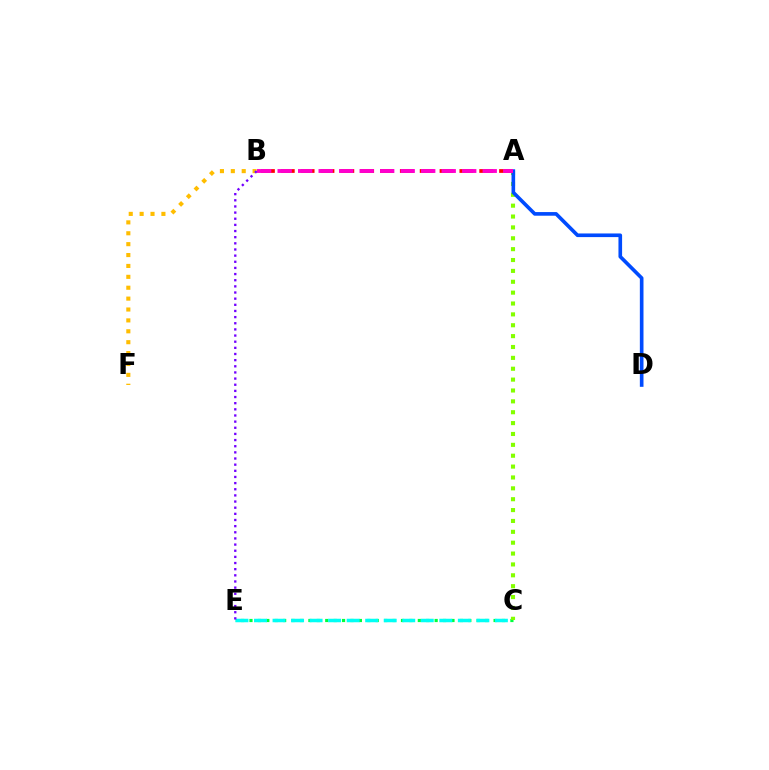{('C', 'E'): [{'color': '#00ff39', 'line_style': 'dotted', 'thickness': 2.29}, {'color': '#00fff6', 'line_style': 'dashed', 'thickness': 2.52}], ('A', 'C'): [{'color': '#84ff00', 'line_style': 'dotted', 'thickness': 2.95}], ('A', 'D'): [{'color': '#004bff', 'line_style': 'solid', 'thickness': 2.62}], ('B', 'F'): [{'color': '#ffbd00', 'line_style': 'dotted', 'thickness': 2.96}], ('A', 'B'): [{'color': '#ff0000', 'line_style': 'dashed', 'thickness': 2.7}, {'color': '#ff00cf', 'line_style': 'dashed', 'thickness': 2.79}], ('B', 'E'): [{'color': '#7200ff', 'line_style': 'dotted', 'thickness': 1.67}]}